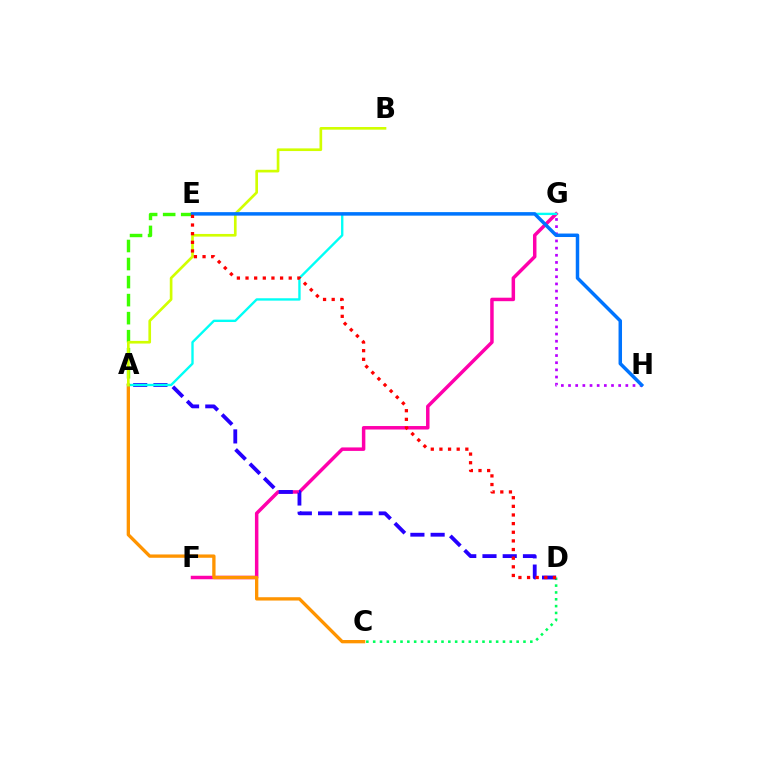{('F', 'G'): [{'color': '#ff00ac', 'line_style': 'solid', 'thickness': 2.51}], ('C', 'D'): [{'color': '#00ff5c', 'line_style': 'dotted', 'thickness': 1.86}], ('G', 'H'): [{'color': '#b900ff', 'line_style': 'dotted', 'thickness': 1.95}], ('A', 'D'): [{'color': '#2500ff', 'line_style': 'dashed', 'thickness': 2.75}], ('A', 'C'): [{'color': '#ff9400', 'line_style': 'solid', 'thickness': 2.39}], ('A', 'G'): [{'color': '#00fff6', 'line_style': 'solid', 'thickness': 1.7}], ('A', 'E'): [{'color': '#3dff00', 'line_style': 'dashed', 'thickness': 2.45}], ('A', 'B'): [{'color': '#d1ff00', 'line_style': 'solid', 'thickness': 1.92}], ('E', 'H'): [{'color': '#0074ff', 'line_style': 'solid', 'thickness': 2.51}], ('D', 'E'): [{'color': '#ff0000', 'line_style': 'dotted', 'thickness': 2.35}]}